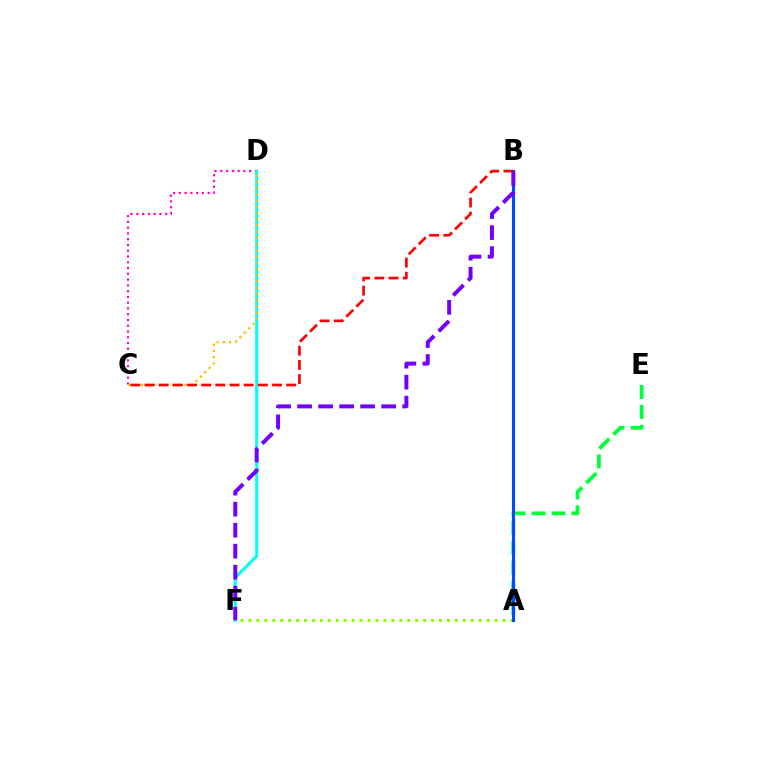{('C', 'D'): [{'color': '#ff00cf', 'line_style': 'dotted', 'thickness': 1.57}, {'color': '#ffbd00', 'line_style': 'dotted', 'thickness': 1.69}], ('D', 'F'): [{'color': '#00fff6', 'line_style': 'solid', 'thickness': 2.18}], ('A', 'E'): [{'color': '#00ff39', 'line_style': 'dashed', 'thickness': 2.71}], ('A', 'F'): [{'color': '#84ff00', 'line_style': 'dotted', 'thickness': 2.16}], ('A', 'B'): [{'color': '#004bff', 'line_style': 'solid', 'thickness': 2.24}], ('B', 'C'): [{'color': '#ff0000', 'line_style': 'dashed', 'thickness': 1.92}], ('B', 'F'): [{'color': '#7200ff', 'line_style': 'dashed', 'thickness': 2.85}]}